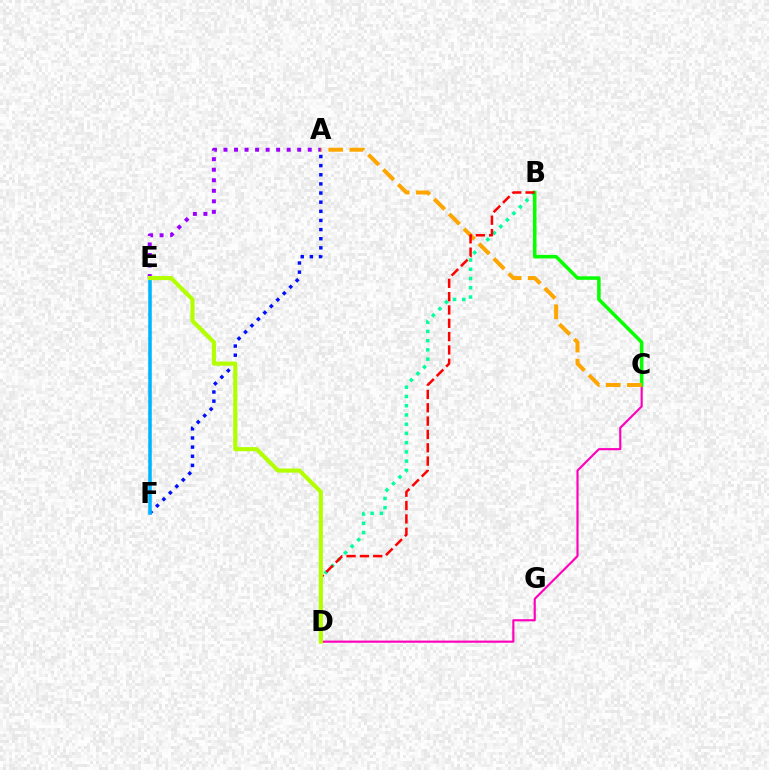{('B', 'D'): [{'color': '#00ff9d', 'line_style': 'dotted', 'thickness': 2.51}, {'color': '#ff0000', 'line_style': 'dashed', 'thickness': 1.81}], ('C', 'D'): [{'color': '#ff00bd', 'line_style': 'solid', 'thickness': 1.55}], ('B', 'C'): [{'color': '#08ff00', 'line_style': 'solid', 'thickness': 2.53}], ('A', 'C'): [{'color': '#ffa500', 'line_style': 'dashed', 'thickness': 2.86}], ('A', 'F'): [{'color': '#0010ff', 'line_style': 'dotted', 'thickness': 2.48}], ('A', 'E'): [{'color': '#9b00ff', 'line_style': 'dotted', 'thickness': 2.86}], ('E', 'F'): [{'color': '#00b5ff', 'line_style': 'solid', 'thickness': 2.55}], ('D', 'E'): [{'color': '#b3ff00', 'line_style': 'solid', 'thickness': 2.96}]}